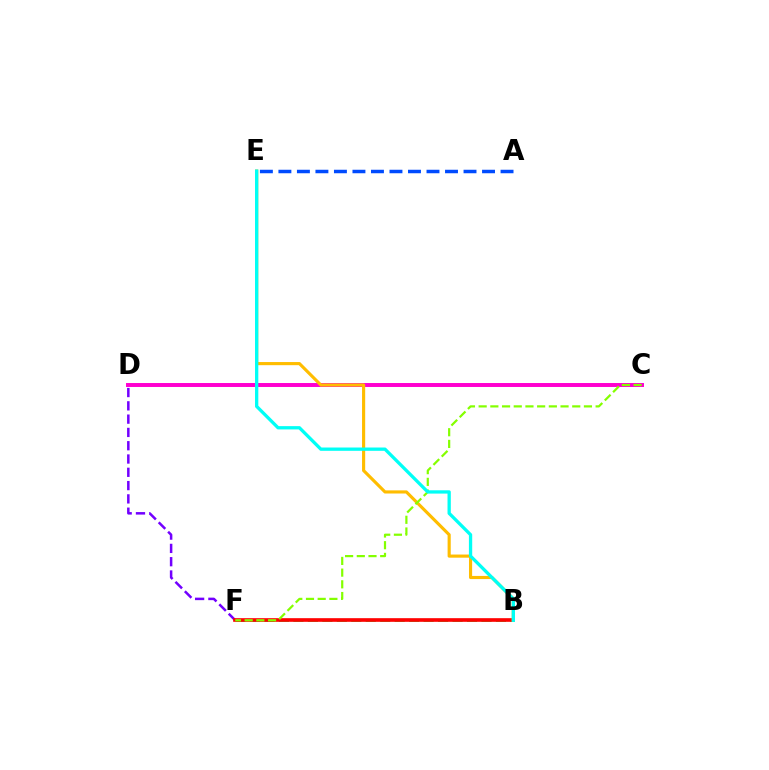{('C', 'D'): [{'color': '#ff00cf', 'line_style': 'solid', 'thickness': 2.85}], ('B', 'F'): [{'color': '#00ff39', 'line_style': 'dashed', 'thickness': 1.97}, {'color': '#ff0000', 'line_style': 'solid', 'thickness': 2.63}], ('D', 'F'): [{'color': '#7200ff', 'line_style': 'dashed', 'thickness': 1.81}], ('A', 'E'): [{'color': '#004bff', 'line_style': 'dashed', 'thickness': 2.51}], ('B', 'E'): [{'color': '#ffbd00', 'line_style': 'solid', 'thickness': 2.26}, {'color': '#00fff6', 'line_style': 'solid', 'thickness': 2.38}], ('C', 'F'): [{'color': '#84ff00', 'line_style': 'dashed', 'thickness': 1.59}]}